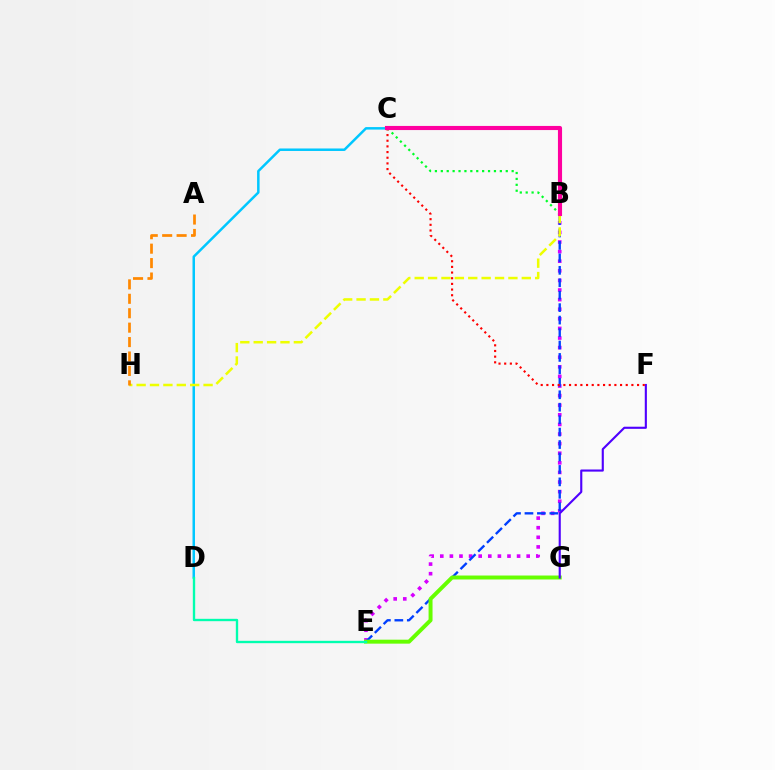{('B', 'E'): [{'color': '#d600ff', 'line_style': 'dotted', 'thickness': 2.61}, {'color': '#003fff', 'line_style': 'dashed', 'thickness': 1.69}], ('C', 'D'): [{'color': '#00c7ff', 'line_style': 'solid', 'thickness': 1.8}], ('E', 'G'): [{'color': '#66ff00', 'line_style': 'solid', 'thickness': 2.85}], ('F', 'G'): [{'color': '#4f00ff', 'line_style': 'solid', 'thickness': 1.53}], ('B', 'C'): [{'color': '#00ff27', 'line_style': 'dotted', 'thickness': 1.6}, {'color': '#ff00a0', 'line_style': 'solid', 'thickness': 2.96}], ('C', 'F'): [{'color': '#ff0000', 'line_style': 'dotted', 'thickness': 1.54}], ('D', 'E'): [{'color': '#00ffaf', 'line_style': 'solid', 'thickness': 1.7}], ('B', 'H'): [{'color': '#eeff00', 'line_style': 'dashed', 'thickness': 1.82}], ('A', 'H'): [{'color': '#ff8800', 'line_style': 'dashed', 'thickness': 1.96}]}